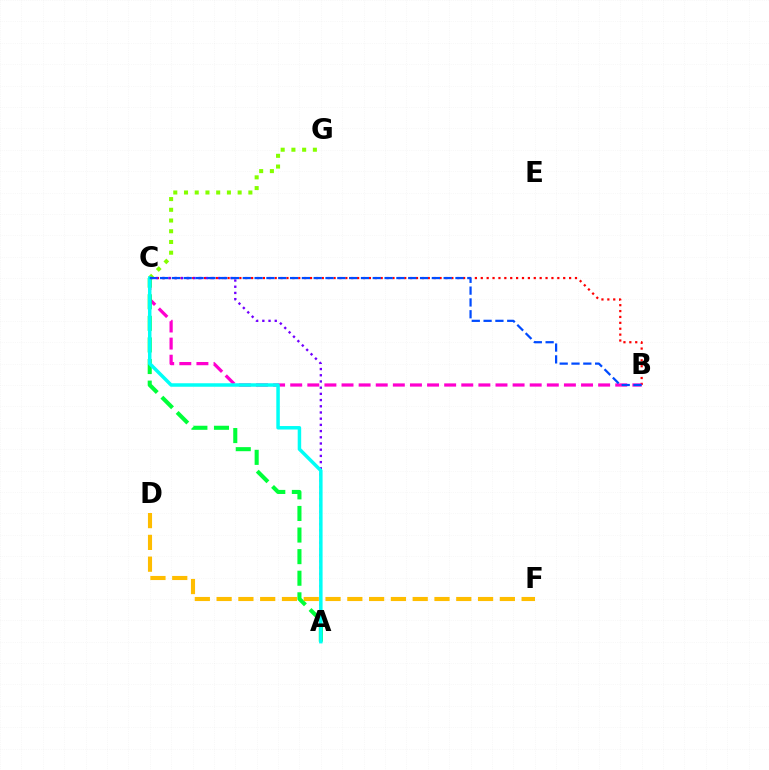{('C', 'G'): [{'color': '#84ff00', 'line_style': 'dotted', 'thickness': 2.91}], ('B', 'C'): [{'color': '#ff0000', 'line_style': 'dotted', 'thickness': 1.6}, {'color': '#ff00cf', 'line_style': 'dashed', 'thickness': 2.32}, {'color': '#004bff', 'line_style': 'dashed', 'thickness': 1.61}], ('A', 'C'): [{'color': '#00ff39', 'line_style': 'dashed', 'thickness': 2.93}, {'color': '#7200ff', 'line_style': 'dotted', 'thickness': 1.69}, {'color': '#00fff6', 'line_style': 'solid', 'thickness': 2.51}], ('D', 'F'): [{'color': '#ffbd00', 'line_style': 'dashed', 'thickness': 2.96}]}